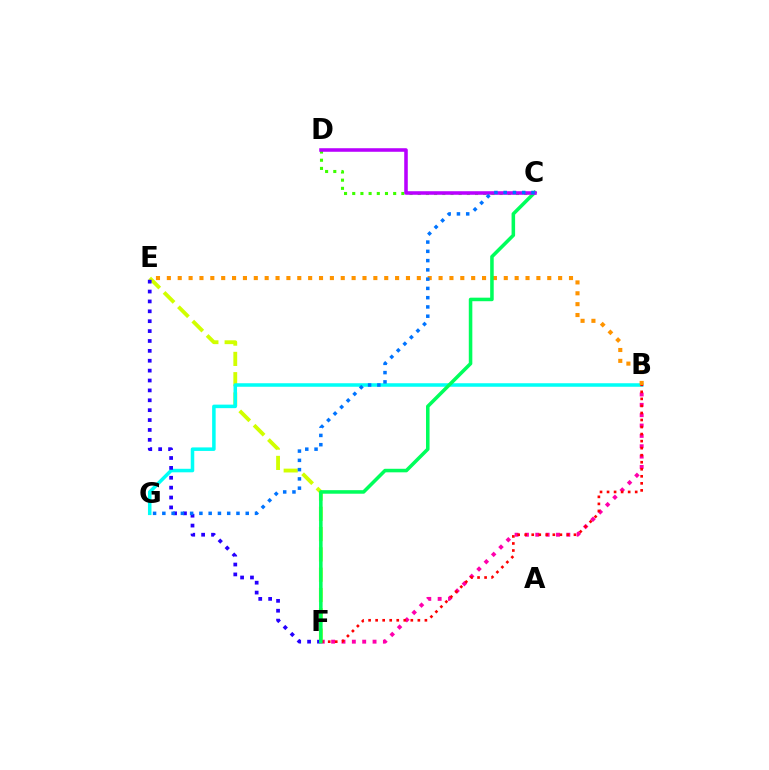{('B', 'F'): [{'color': '#ff00ac', 'line_style': 'dotted', 'thickness': 2.81}, {'color': '#ff0000', 'line_style': 'dotted', 'thickness': 1.91}], ('E', 'F'): [{'color': '#d1ff00', 'line_style': 'dashed', 'thickness': 2.76}, {'color': '#2500ff', 'line_style': 'dotted', 'thickness': 2.69}], ('B', 'G'): [{'color': '#00fff6', 'line_style': 'solid', 'thickness': 2.54}], ('C', 'D'): [{'color': '#3dff00', 'line_style': 'dotted', 'thickness': 2.22}, {'color': '#b900ff', 'line_style': 'solid', 'thickness': 2.56}], ('B', 'E'): [{'color': '#ff9400', 'line_style': 'dotted', 'thickness': 2.95}], ('C', 'F'): [{'color': '#00ff5c', 'line_style': 'solid', 'thickness': 2.55}], ('C', 'G'): [{'color': '#0074ff', 'line_style': 'dotted', 'thickness': 2.52}]}